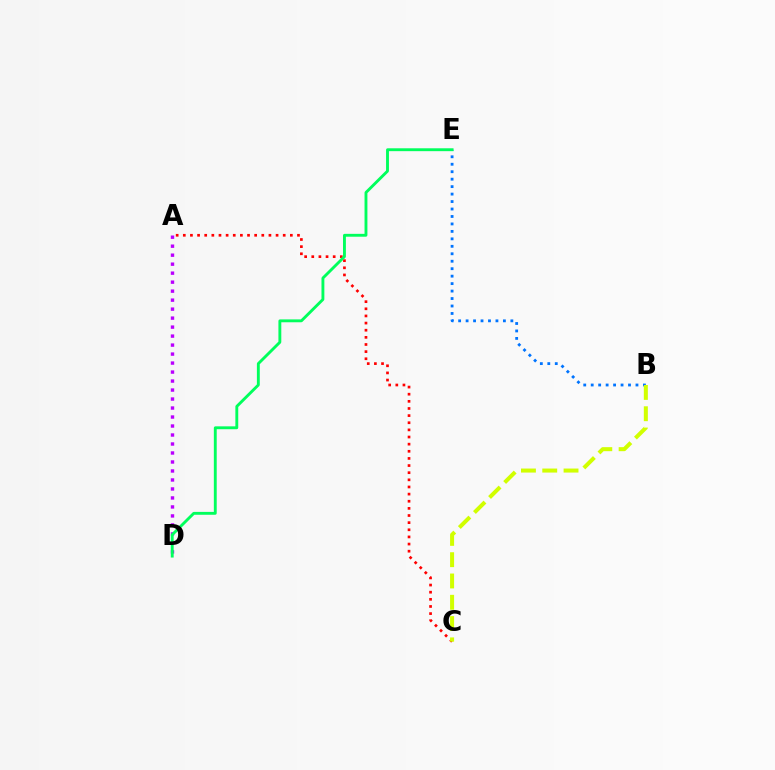{('A', 'D'): [{'color': '#b900ff', 'line_style': 'dotted', 'thickness': 2.44}], ('A', 'C'): [{'color': '#ff0000', 'line_style': 'dotted', 'thickness': 1.94}], ('B', 'E'): [{'color': '#0074ff', 'line_style': 'dotted', 'thickness': 2.03}], ('B', 'C'): [{'color': '#d1ff00', 'line_style': 'dashed', 'thickness': 2.89}], ('D', 'E'): [{'color': '#00ff5c', 'line_style': 'solid', 'thickness': 2.07}]}